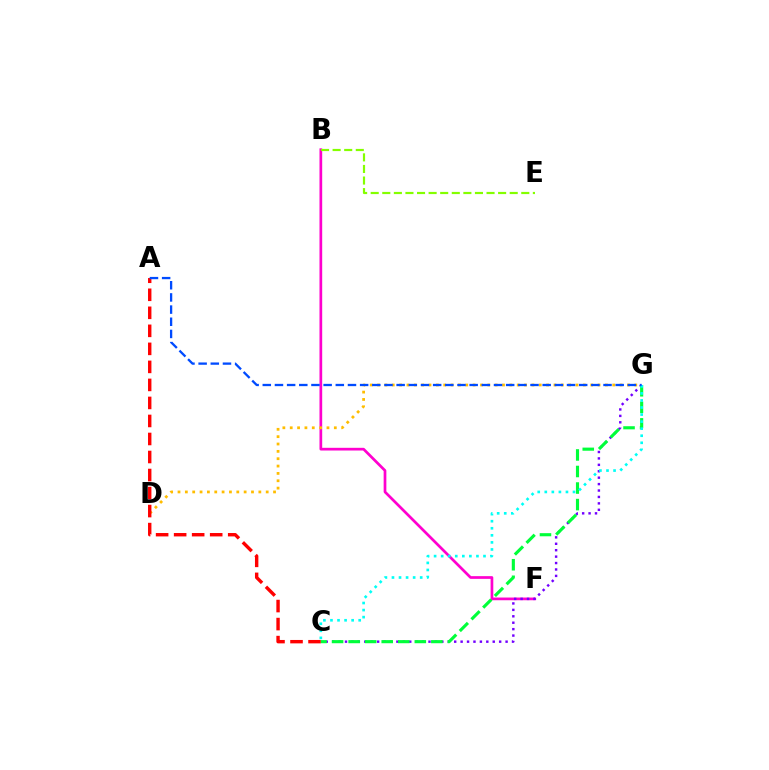{('B', 'F'): [{'color': '#ff00cf', 'line_style': 'solid', 'thickness': 1.95}], ('C', 'G'): [{'color': '#7200ff', 'line_style': 'dotted', 'thickness': 1.75}, {'color': '#00ff39', 'line_style': 'dashed', 'thickness': 2.25}, {'color': '#00fff6', 'line_style': 'dotted', 'thickness': 1.92}], ('B', 'E'): [{'color': '#84ff00', 'line_style': 'dashed', 'thickness': 1.57}], ('D', 'G'): [{'color': '#ffbd00', 'line_style': 'dotted', 'thickness': 2.0}], ('A', 'C'): [{'color': '#ff0000', 'line_style': 'dashed', 'thickness': 2.45}], ('A', 'G'): [{'color': '#004bff', 'line_style': 'dashed', 'thickness': 1.65}]}